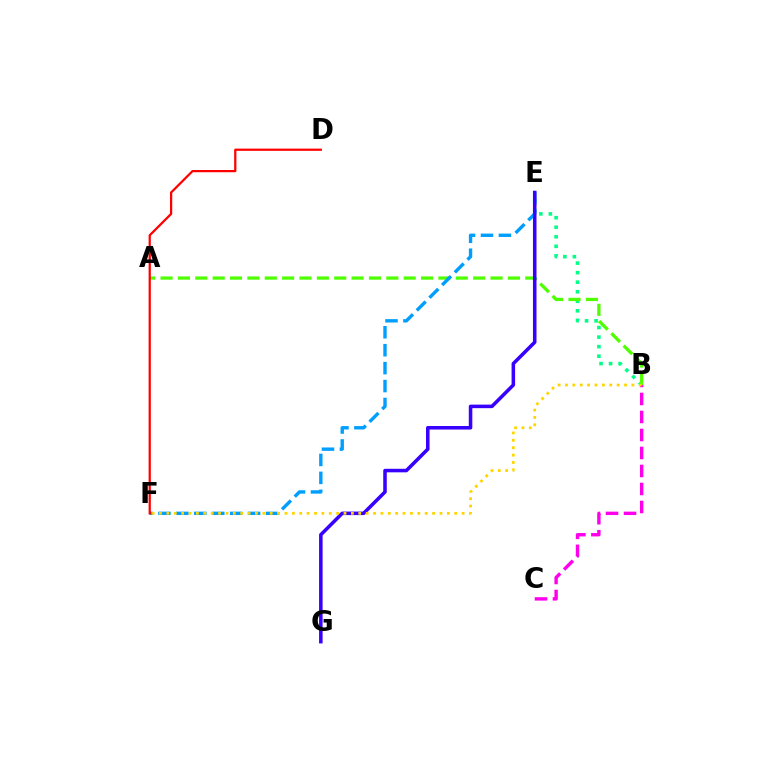{('B', 'E'): [{'color': '#00ff86', 'line_style': 'dotted', 'thickness': 2.59}], ('B', 'C'): [{'color': '#ff00ed', 'line_style': 'dashed', 'thickness': 2.45}], ('A', 'B'): [{'color': '#4fff00', 'line_style': 'dashed', 'thickness': 2.36}], ('E', 'F'): [{'color': '#009eff', 'line_style': 'dashed', 'thickness': 2.44}], ('E', 'G'): [{'color': '#3700ff', 'line_style': 'solid', 'thickness': 2.55}], ('B', 'F'): [{'color': '#ffd500', 'line_style': 'dotted', 'thickness': 2.01}], ('D', 'F'): [{'color': '#ff0000', 'line_style': 'solid', 'thickness': 1.61}]}